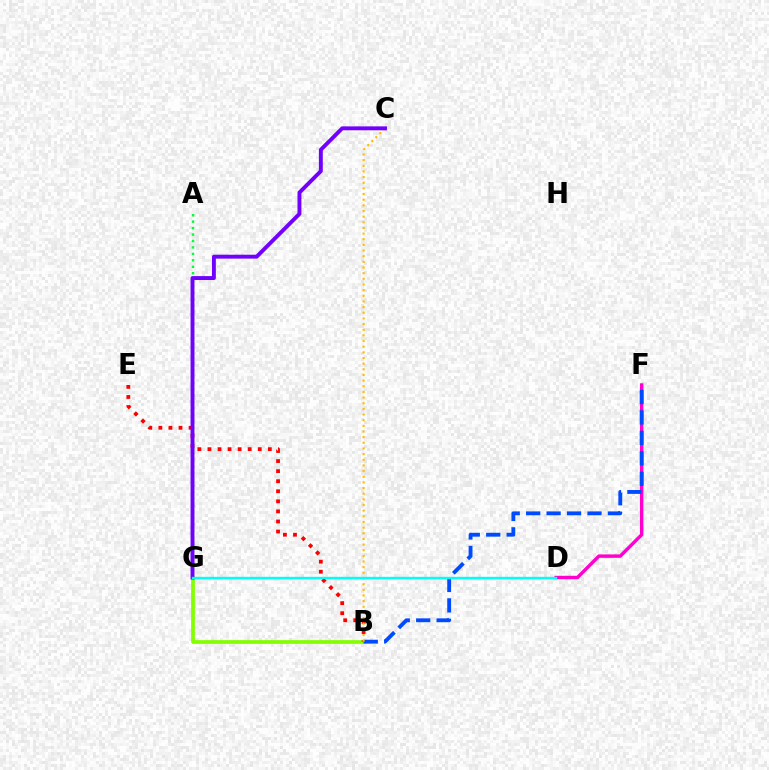{('B', 'G'): [{'color': '#84ff00', 'line_style': 'solid', 'thickness': 2.68}], ('B', 'E'): [{'color': '#ff0000', 'line_style': 'dotted', 'thickness': 2.73}], ('A', 'G'): [{'color': '#00ff39', 'line_style': 'dotted', 'thickness': 1.75}], ('D', 'F'): [{'color': '#ff00cf', 'line_style': 'solid', 'thickness': 2.47}], ('B', 'F'): [{'color': '#004bff', 'line_style': 'dashed', 'thickness': 2.78}], ('B', 'C'): [{'color': '#ffbd00', 'line_style': 'dotted', 'thickness': 1.54}], ('C', 'G'): [{'color': '#7200ff', 'line_style': 'solid', 'thickness': 2.82}], ('D', 'G'): [{'color': '#00fff6', 'line_style': 'solid', 'thickness': 1.71}]}